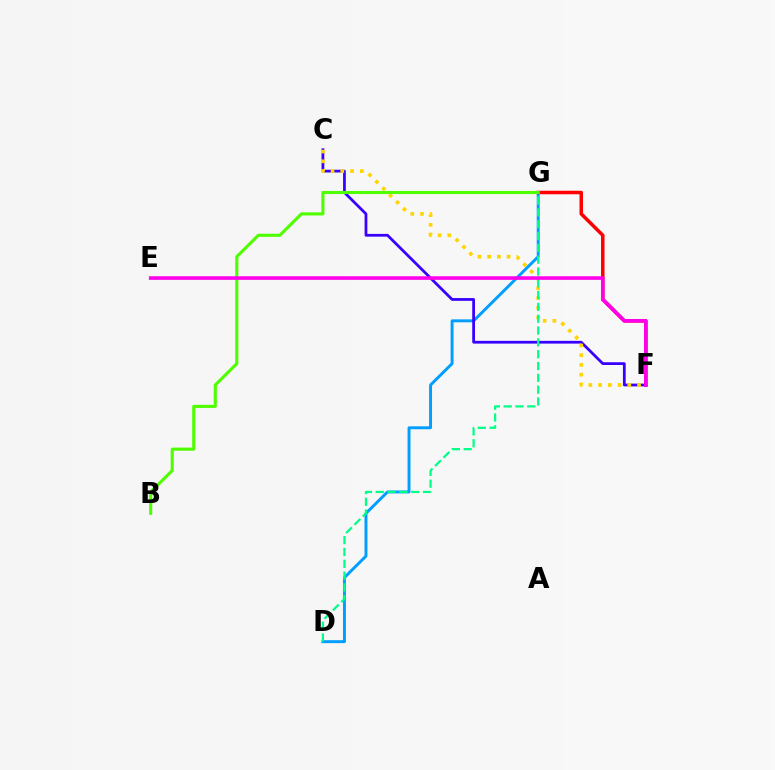{('D', 'G'): [{'color': '#009eff', 'line_style': 'solid', 'thickness': 2.12}, {'color': '#00ff86', 'line_style': 'dashed', 'thickness': 1.61}], ('F', 'G'): [{'color': '#ff0000', 'line_style': 'solid', 'thickness': 2.53}], ('C', 'F'): [{'color': '#3700ff', 'line_style': 'solid', 'thickness': 1.98}, {'color': '#ffd500', 'line_style': 'dotted', 'thickness': 2.64}], ('B', 'G'): [{'color': '#4fff00', 'line_style': 'solid', 'thickness': 2.23}], ('E', 'F'): [{'color': '#ff00ed', 'line_style': 'solid', 'thickness': 2.59}]}